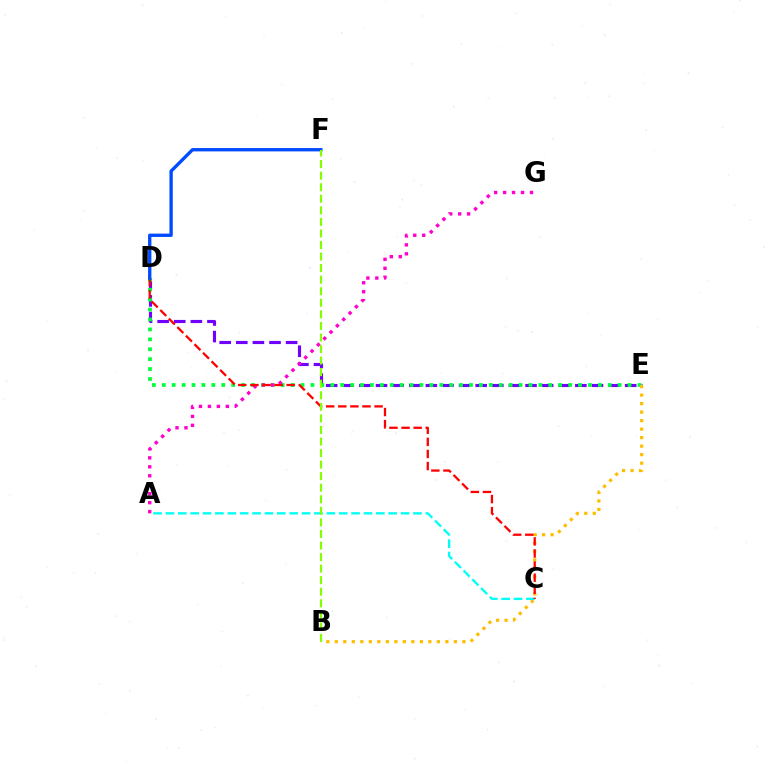{('D', 'E'): [{'color': '#7200ff', 'line_style': 'dashed', 'thickness': 2.26}, {'color': '#00ff39', 'line_style': 'dotted', 'thickness': 2.69}], ('B', 'E'): [{'color': '#ffbd00', 'line_style': 'dotted', 'thickness': 2.31}], ('A', 'G'): [{'color': '#ff00cf', 'line_style': 'dotted', 'thickness': 2.44}], ('A', 'C'): [{'color': '#00fff6', 'line_style': 'dashed', 'thickness': 1.68}], ('C', 'D'): [{'color': '#ff0000', 'line_style': 'dashed', 'thickness': 1.64}], ('D', 'F'): [{'color': '#004bff', 'line_style': 'solid', 'thickness': 2.4}], ('B', 'F'): [{'color': '#84ff00', 'line_style': 'dashed', 'thickness': 1.57}]}